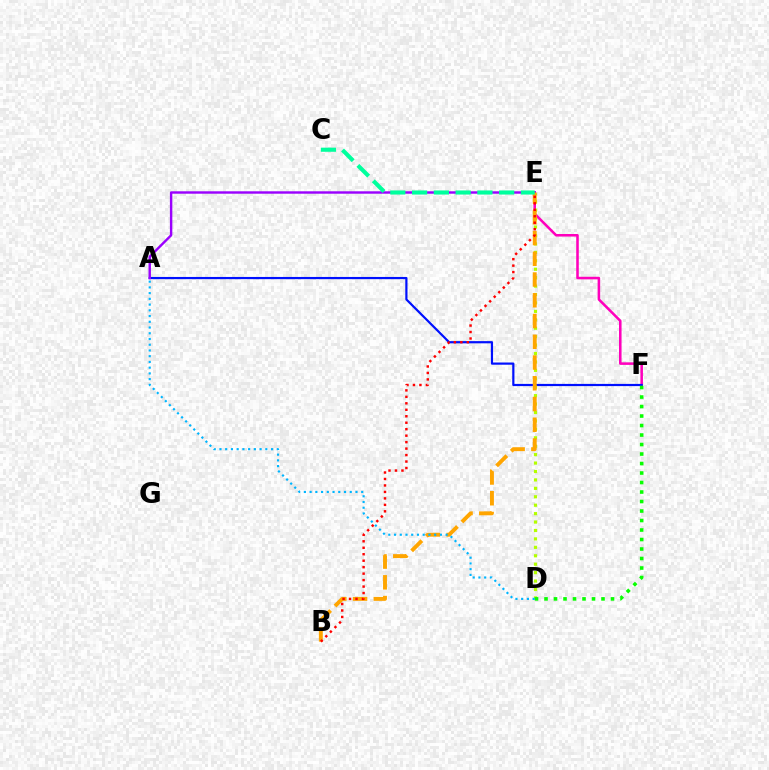{('E', 'F'): [{'color': '#ff00bd', 'line_style': 'solid', 'thickness': 1.84}], ('A', 'F'): [{'color': '#0010ff', 'line_style': 'solid', 'thickness': 1.59}], ('D', 'E'): [{'color': '#b3ff00', 'line_style': 'dotted', 'thickness': 2.29}], ('A', 'E'): [{'color': '#9b00ff', 'line_style': 'solid', 'thickness': 1.74}], ('D', 'F'): [{'color': '#08ff00', 'line_style': 'dotted', 'thickness': 2.58}], ('B', 'E'): [{'color': '#ffa500', 'line_style': 'dashed', 'thickness': 2.82}, {'color': '#ff0000', 'line_style': 'dotted', 'thickness': 1.76}], ('C', 'E'): [{'color': '#00ff9d', 'line_style': 'dashed', 'thickness': 2.96}], ('A', 'D'): [{'color': '#00b5ff', 'line_style': 'dotted', 'thickness': 1.56}]}